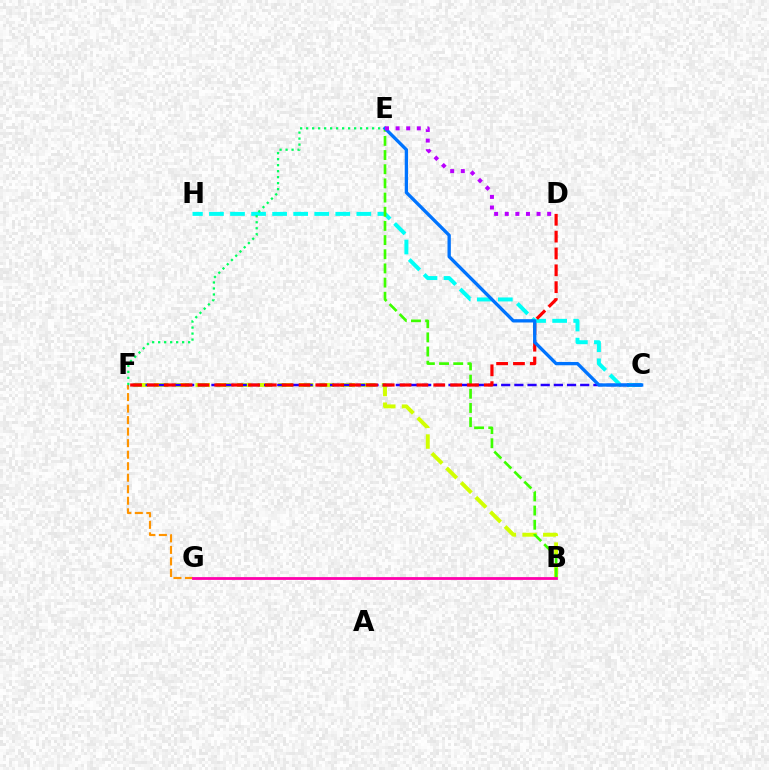{('F', 'G'): [{'color': '#ff9400', 'line_style': 'dashed', 'thickness': 1.56}], ('B', 'F'): [{'color': '#d1ff00', 'line_style': 'dashed', 'thickness': 2.81}], ('C', 'H'): [{'color': '#00fff6', 'line_style': 'dashed', 'thickness': 2.86}], ('B', 'E'): [{'color': '#3dff00', 'line_style': 'dashed', 'thickness': 1.93}], ('C', 'F'): [{'color': '#2500ff', 'line_style': 'dashed', 'thickness': 1.79}], ('B', 'G'): [{'color': '#ff00ac', 'line_style': 'solid', 'thickness': 2.01}], ('E', 'F'): [{'color': '#00ff5c', 'line_style': 'dotted', 'thickness': 1.63}], ('D', 'F'): [{'color': '#ff0000', 'line_style': 'dashed', 'thickness': 2.29}], ('C', 'E'): [{'color': '#0074ff', 'line_style': 'solid', 'thickness': 2.39}], ('D', 'E'): [{'color': '#b900ff', 'line_style': 'dotted', 'thickness': 2.88}]}